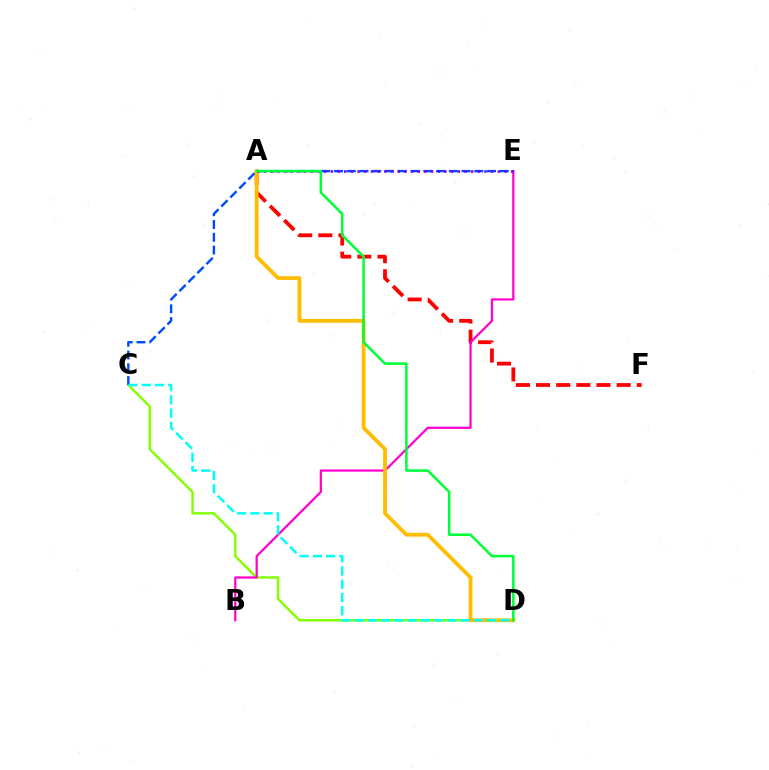{('A', 'F'): [{'color': '#ff0000', 'line_style': 'dashed', 'thickness': 2.74}], ('C', 'D'): [{'color': '#84ff00', 'line_style': 'solid', 'thickness': 1.75}, {'color': '#00fff6', 'line_style': 'dashed', 'thickness': 1.8}], ('B', 'E'): [{'color': '#ff00cf', 'line_style': 'solid', 'thickness': 1.61}], ('C', 'E'): [{'color': '#004bff', 'line_style': 'dashed', 'thickness': 1.73}], ('A', 'D'): [{'color': '#ffbd00', 'line_style': 'solid', 'thickness': 2.72}, {'color': '#00ff39', 'line_style': 'solid', 'thickness': 1.83}], ('A', 'E'): [{'color': '#7200ff', 'line_style': 'dotted', 'thickness': 1.81}]}